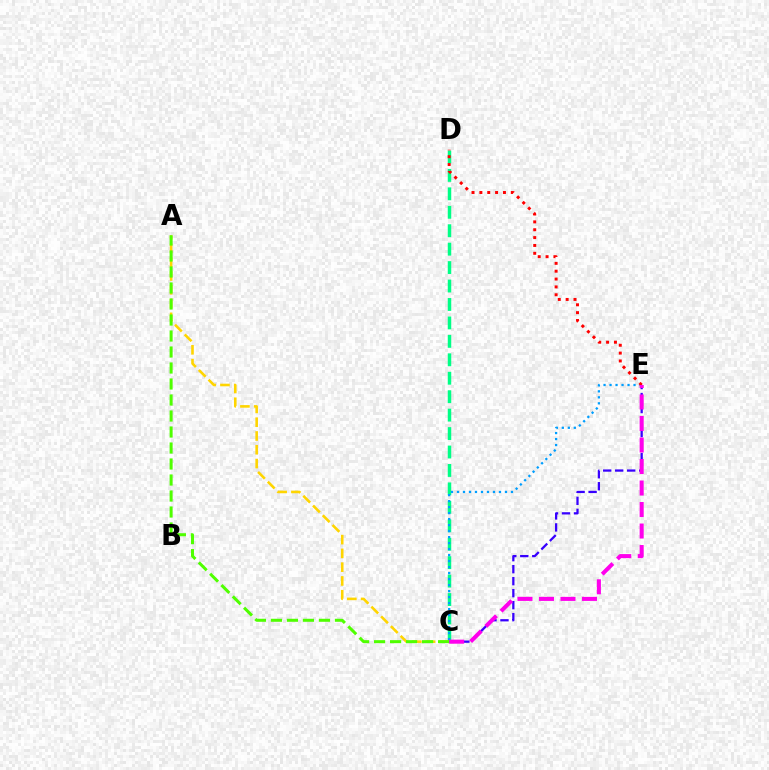{('C', 'D'): [{'color': '#00ff86', 'line_style': 'dashed', 'thickness': 2.51}], ('C', 'E'): [{'color': '#3700ff', 'line_style': 'dashed', 'thickness': 1.63}, {'color': '#009eff', 'line_style': 'dotted', 'thickness': 1.63}, {'color': '#ff00ed', 'line_style': 'dashed', 'thickness': 2.92}], ('A', 'C'): [{'color': '#ffd500', 'line_style': 'dashed', 'thickness': 1.87}, {'color': '#4fff00', 'line_style': 'dashed', 'thickness': 2.17}], ('D', 'E'): [{'color': '#ff0000', 'line_style': 'dotted', 'thickness': 2.13}]}